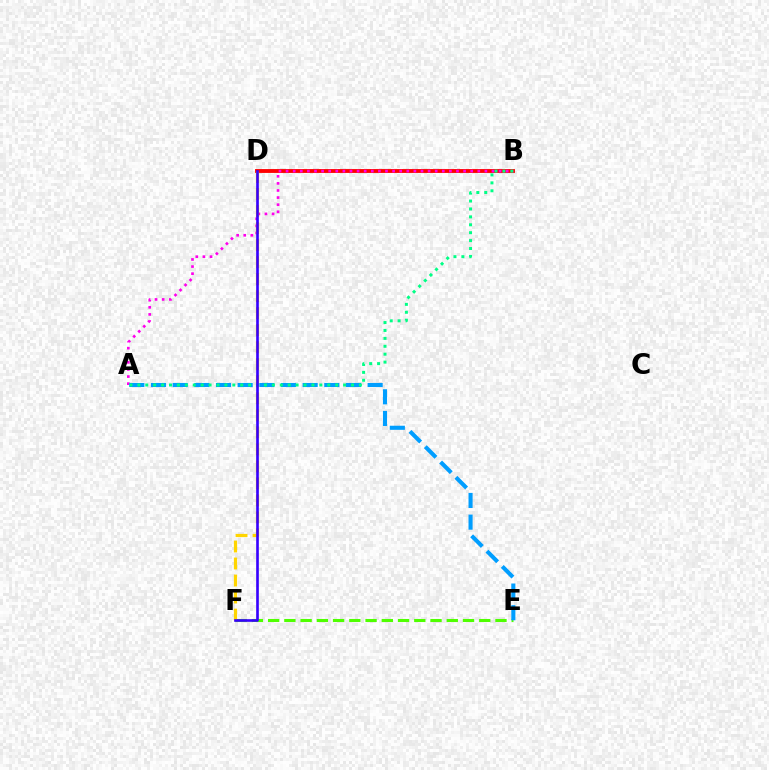{('B', 'D'): [{'color': '#ff0000', 'line_style': 'solid', 'thickness': 2.78}], ('E', 'F'): [{'color': '#4fff00', 'line_style': 'dashed', 'thickness': 2.21}], ('A', 'B'): [{'color': '#ff00ed', 'line_style': 'dotted', 'thickness': 1.93}, {'color': '#00ff86', 'line_style': 'dotted', 'thickness': 2.15}], ('A', 'E'): [{'color': '#009eff', 'line_style': 'dashed', 'thickness': 2.94}], ('D', 'F'): [{'color': '#ffd500', 'line_style': 'dashed', 'thickness': 2.31}, {'color': '#3700ff', 'line_style': 'solid', 'thickness': 1.9}]}